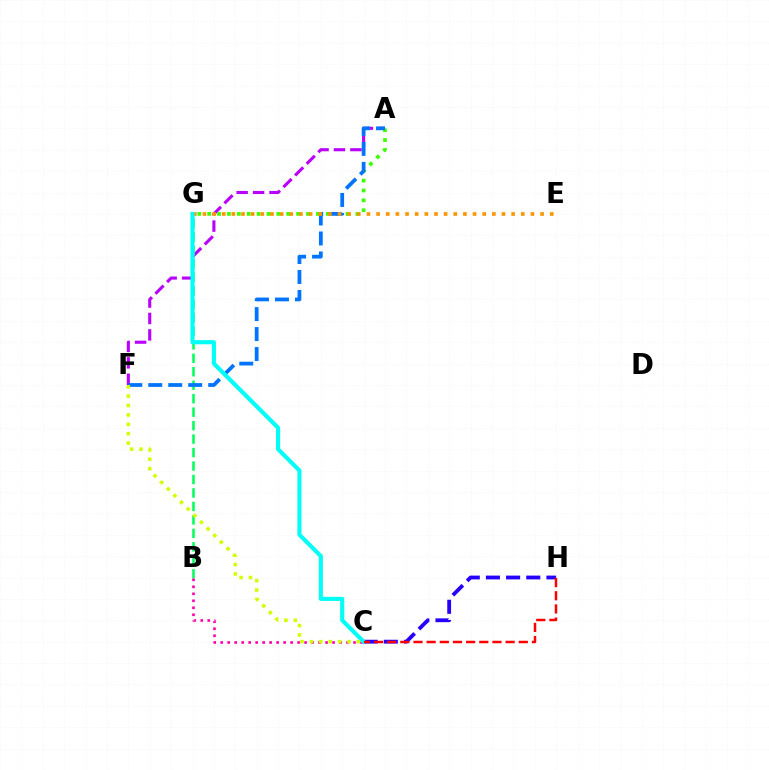{('A', 'F'): [{'color': '#b900ff', 'line_style': 'dashed', 'thickness': 2.23}, {'color': '#0074ff', 'line_style': 'dashed', 'thickness': 2.71}], ('B', 'G'): [{'color': '#00ff5c', 'line_style': 'dashed', 'thickness': 1.83}], ('A', 'G'): [{'color': '#3dff00', 'line_style': 'dotted', 'thickness': 2.68}], ('E', 'G'): [{'color': '#ff9400', 'line_style': 'dotted', 'thickness': 2.62}], ('B', 'C'): [{'color': '#ff00ac', 'line_style': 'dotted', 'thickness': 1.9}], ('C', 'H'): [{'color': '#2500ff', 'line_style': 'dashed', 'thickness': 2.74}, {'color': '#ff0000', 'line_style': 'dashed', 'thickness': 1.79}], ('C', 'G'): [{'color': '#00fff6', 'line_style': 'solid', 'thickness': 2.96}], ('C', 'F'): [{'color': '#d1ff00', 'line_style': 'dotted', 'thickness': 2.55}]}